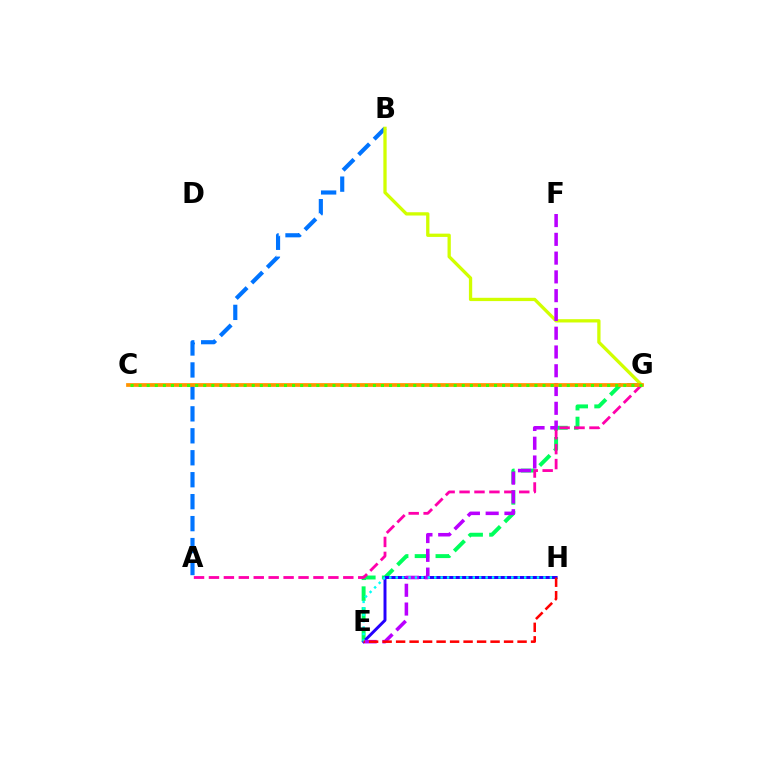{('E', 'G'): [{'color': '#00ff5c', 'line_style': 'dashed', 'thickness': 2.83}], ('A', 'B'): [{'color': '#0074ff', 'line_style': 'dashed', 'thickness': 2.98}], ('A', 'G'): [{'color': '#ff00ac', 'line_style': 'dashed', 'thickness': 2.03}], ('E', 'H'): [{'color': '#2500ff', 'line_style': 'solid', 'thickness': 2.13}, {'color': '#00fff6', 'line_style': 'dotted', 'thickness': 1.75}, {'color': '#ff0000', 'line_style': 'dashed', 'thickness': 1.83}], ('B', 'G'): [{'color': '#d1ff00', 'line_style': 'solid', 'thickness': 2.37}], ('E', 'F'): [{'color': '#b900ff', 'line_style': 'dashed', 'thickness': 2.55}], ('C', 'G'): [{'color': '#ff9400', 'line_style': 'solid', 'thickness': 2.69}, {'color': '#3dff00', 'line_style': 'dotted', 'thickness': 2.19}]}